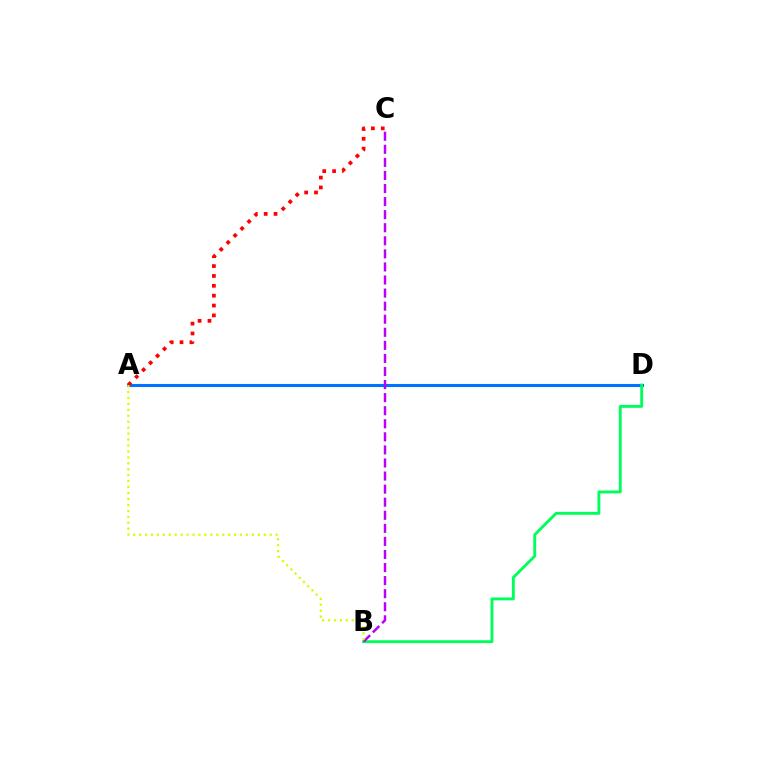{('A', 'D'): [{'color': '#0074ff', 'line_style': 'solid', 'thickness': 2.22}], ('B', 'D'): [{'color': '#00ff5c', 'line_style': 'solid', 'thickness': 2.09}], ('B', 'C'): [{'color': '#b900ff', 'line_style': 'dashed', 'thickness': 1.78}], ('A', 'C'): [{'color': '#ff0000', 'line_style': 'dotted', 'thickness': 2.68}], ('A', 'B'): [{'color': '#d1ff00', 'line_style': 'dotted', 'thickness': 1.61}]}